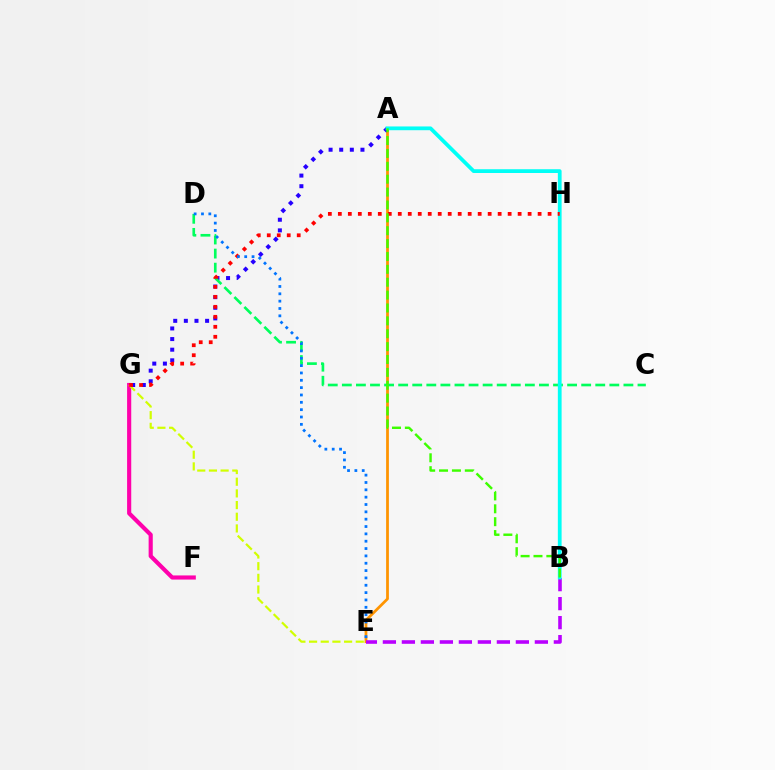{('F', 'G'): [{'color': '#ff00ac', 'line_style': 'solid', 'thickness': 2.98}], ('E', 'G'): [{'color': '#d1ff00', 'line_style': 'dashed', 'thickness': 1.59}], ('A', 'E'): [{'color': '#ff9400', 'line_style': 'solid', 'thickness': 1.99}], ('B', 'E'): [{'color': '#b900ff', 'line_style': 'dashed', 'thickness': 2.58}], ('A', 'G'): [{'color': '#2500ff', 'line_style': 'dotted', 'thickness': 2.89}], ('C', 'D'): [{'color': '#00ff5c', 'line_style': 'dashed', 'thickness': 1.91}], ('A', 'B'): [{'color': '#00fff6', 'line_style': 'solid', 'thickness': 2.71}, {'color': '#3dff00', 'line_style': 'dashed', 'thickness': 1.75}], ('G', 'H'): [{'color': '#ff0000', 'line_style': 'dotted', 'thickness': 2.71}], ('D', 'E'): [{'color': '#0074ff', 'line_style': 'dotted', 'thickness': 1.99}]}